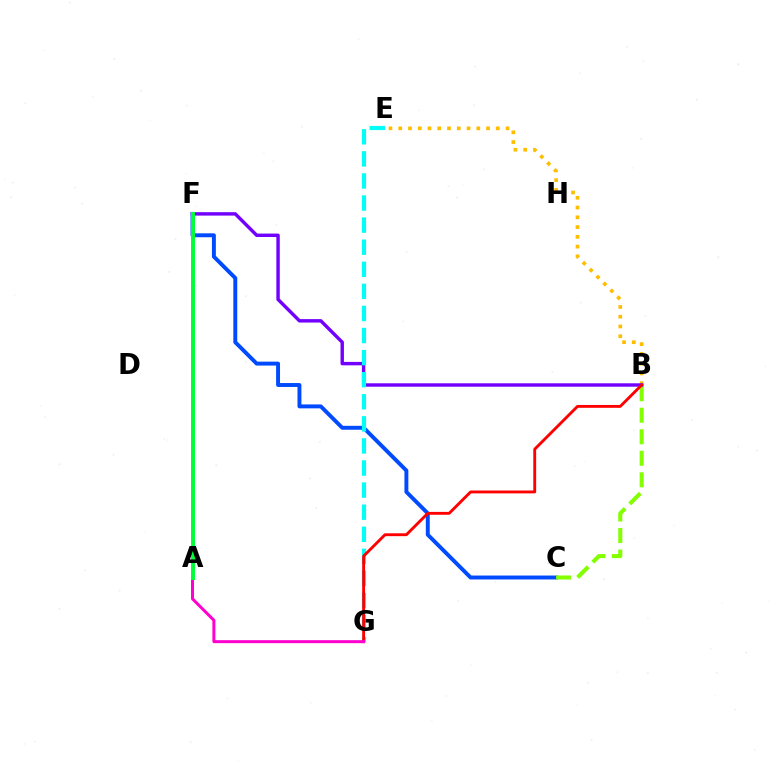{('C', 'F'): [{'color': '#004bff', 'line_style': 'solid', 'thickness': 2.83}], ('B', 'C'): [{'color': '#84ff00', 'line_style': 'dashed', 'thickness': 2.92}], ('B', 'E'): [{'color': '#ffbd00', 'line_style': 'dotted', 'thickness': 2.65}], ('B', 'F'): [{'color': '#7200ff', 'line_style': 'solid', 'thickness': 2.47}], ('E', 'G'): [{'color': '#00fff6', 'line_style': 'dashed', 'thickness': 3.0}], ('B', 'G'): [{'color': '#ff0000', 'line_style': 'solid', 'thickness': 2.06}], ('A', 'G'): [{'color': '#ff00cf', 'line_style': 'solid', 'thickness': 2.16}], ('A', 'F'): [{'color': '#00ff39', 'line_style': 'solid', 'thickness': 2.85}]}